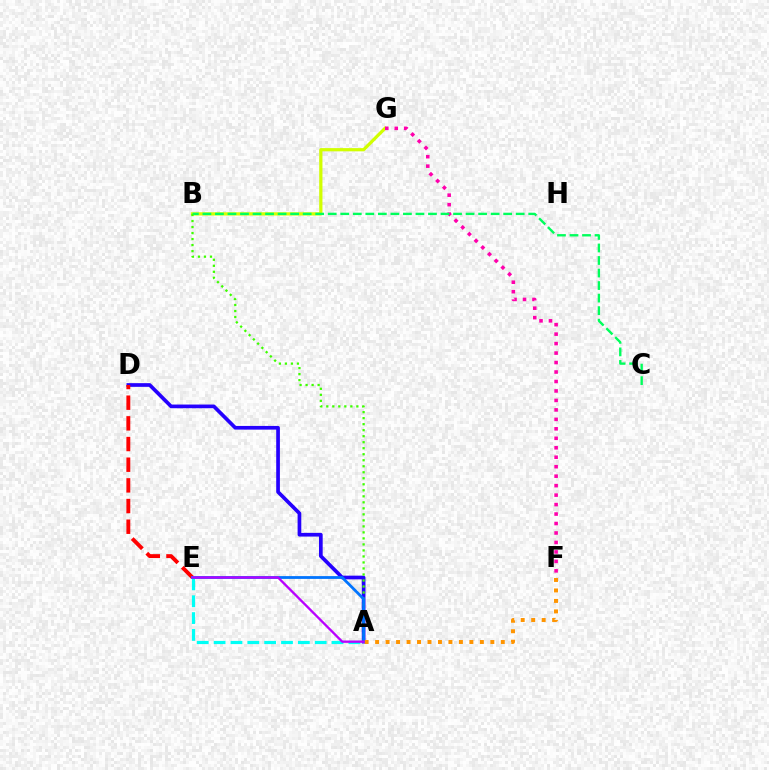{('B', 'G'): [{'color': '#d1ff00', 'line_style': 'solid', 'thickness': 2.32}], ('A', 'D'): [{'color': '#2500ff', 'line_style': 'solid', 'thickness': 2.66}], ('D', 'E'): [{'color': '#ff0000', 'line_style': 'dashed', 'thickness': 2.81}], ('F', 'G'): [{'color': '#ff00ac', 'line_style': 'dotted', 'thickness': 2.57}], ('A', 'E'): [{'color': '#00fff6', 'line_style': 'dashed', 'thickness': 2.29}, {'color': '#0074ff', 'line_style': 'solid', 'thickness': 2.01}, {'color': '#b900ff', 'line_style': 'solid', 'thickness': 1.67}], ('B', 'C'): [{'color': '#00ff5c', 'line_style': 'dashed', 'thickness': 1.7}], ('A', 'B'): [{'color': '#3dff00', 'line_style': 'dotted', 'thickness': 1.63}], ('A', 'F'): [{'color': '#ff9400', 'line_style': 'dotted', 'thickness': 2.85}]}